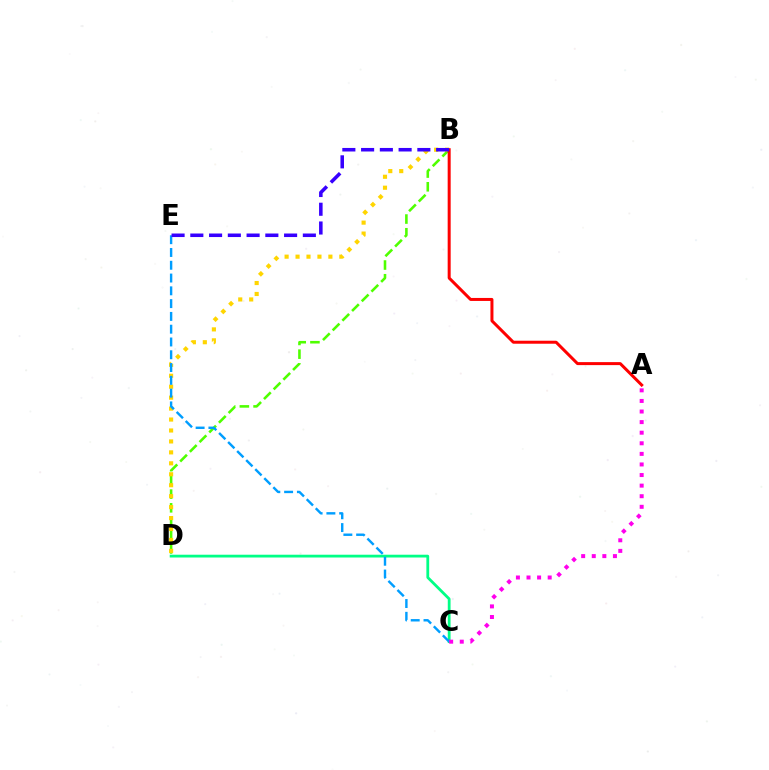{('B', 'D'): [{'color': '#4fff00', 'line_style': 'dashed', 'thickness': 1.86}, {'color': '#ffd500', 'line_style': 'dotted', 'thickness': 2.97}], ('C', 'D'): [{'color': '#00ff86', 'line_style': 'solid', 'thickness': 2.0}], ('C', 'E'): [{'color': '#009eff', 'line_style': 'dashed', 'thickness': 1.74}], ('A', 'B'): [{'color': '#ff0000', 'line_style': 'solid', 'thickness': 2.16}], ('B', 'E'): [{'color': '#3700ff', 'line_style': 'dashed', 'thickness': 2.55}], ('A', 'C'): [{'color': '#ff00ed', 'line_style': 'dotted', 'thickness': 2.88}]}